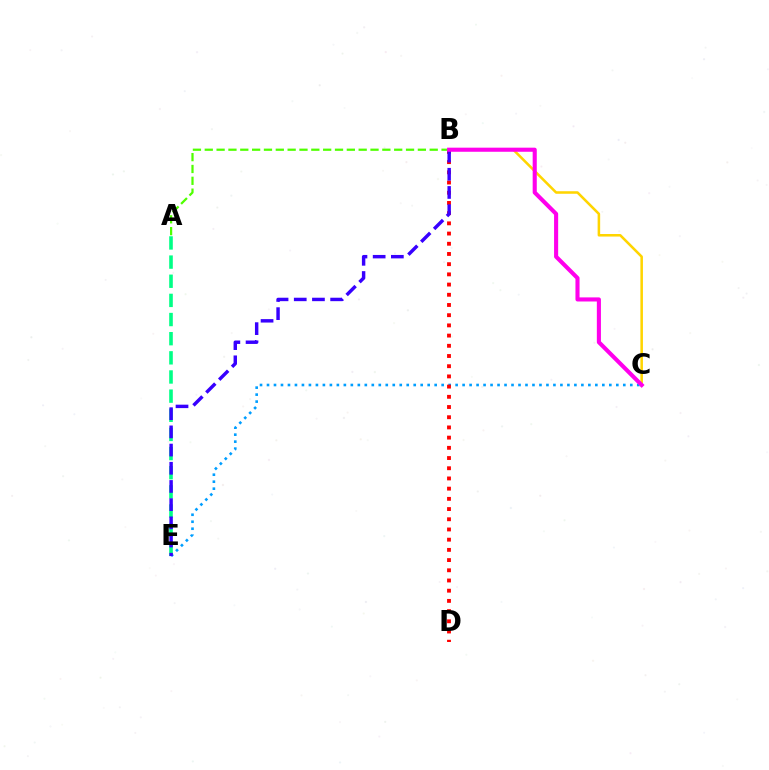{('B', 'C'): [{'color': '#ffd500', 'line_style': 'solid', 'thickness': 1.83}, {'color': '#ff00ed', 'line_style': 'solid', 'thickness': 2.95}], ('A', 'E'): [{'color': '#00ff86', 'line_style': 'dashed', 'thickness': 2.6}], ('C', 'E'): [{'color': '#009eff', 'line_style': 'dotted', 'thickness': 1.9}], ('B', 'D'): [{'color': '#ff0000', 'line_style': 'dotted', 'thickness': 2.77}], ('B', 'E'): [{'color': '#3700ff', 'line_style': 'dashed', 'thickness': 2.47}], ('A', 'B'): [{'color': '#4fff00', 'line_style': 'dashed', 'thickness': 1.61}]}